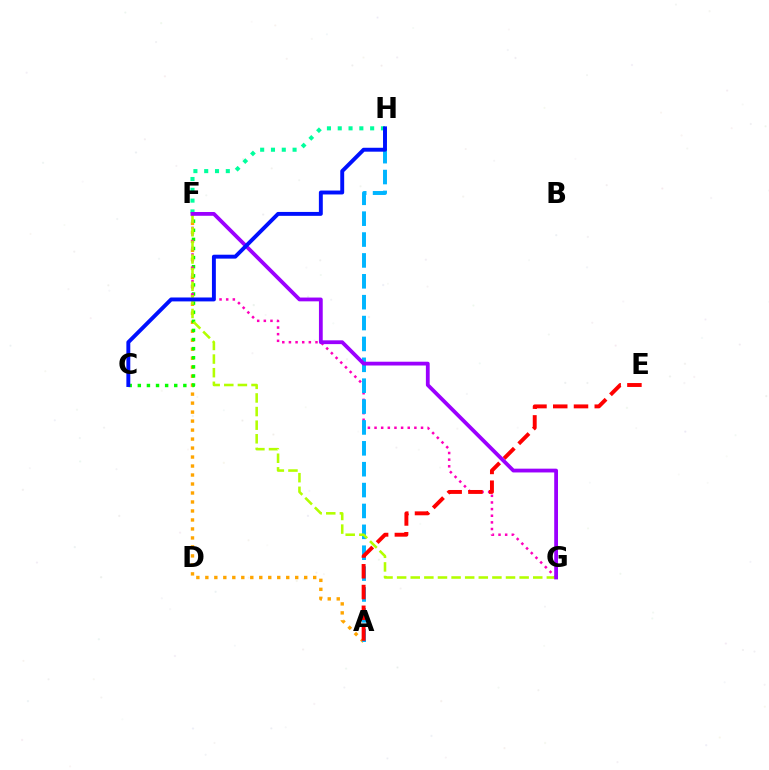{('A', 'F'): [{'color': '#ffa500', 'line_style': 'dotted', 'thickness': 2.44}], ('C', 'F'): [{'color': '#08ff00', 'line_style': 'dotted', 'thickness': 2.47}], ('F', 'G'): [{'color': '#ff00bd', 'line_style': 'dotted', 'thickness': 1.8}, {'color': '#b3ff00', 'line_style': 'dashed', 'thickness': 1.85}, {'color': '#9b00ff', 'line_style': 'solid', 'thickness': 2.73}], ('A', 'H'): [{'color': '#00b5ff', 'line_style': 'dashed', 'thickness': 2.84}], ('F', 'H'): [{'color': '#00ff9d', 'line_style': 'dotted', 'thickness': 2.94}], ('A', 'E'): [{'color': '#ff0000', 'line_style': 'dashed', 'thickness': 2.82}], ('C', 'H'): [{'color': '#0010ff', 'line_style': 'solid', 'thickness': 2.82}]}